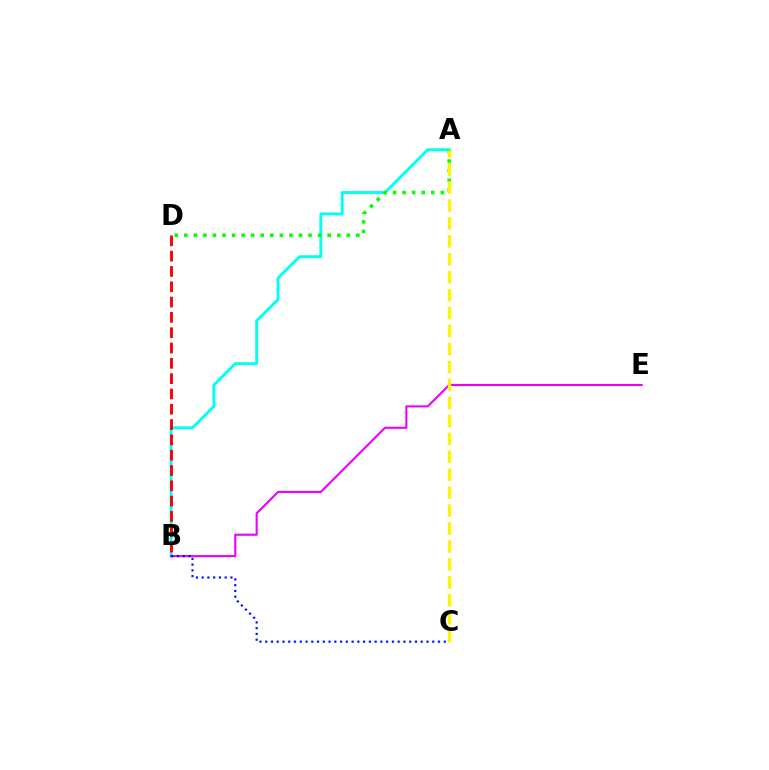{('A', 'B'): [{'color': '#00fff6', 'line_style': 'solid', 'thickness': 2.08}], ('B', 'E'): [{'color': '#ee00ff', 'line_style': 'solid', 'thickness': 1.53}], ('A', 'D'): [{'color': '#08ff00', 'line_style': 'dotted', 'thickness': 2.6}], ('B', 'D'): [{'color': '#ff0000', 'line_style': 'dashed', 'thickness': 2.08}], ('A', 'C'): [{'color': '#fcf500', 'line_style': 'dashed', 'thickness': 2.44}], ('B', 'C'): [{'color': '#0010ff', 'line_style': 'dotted', 'thickness': 1.56}]}